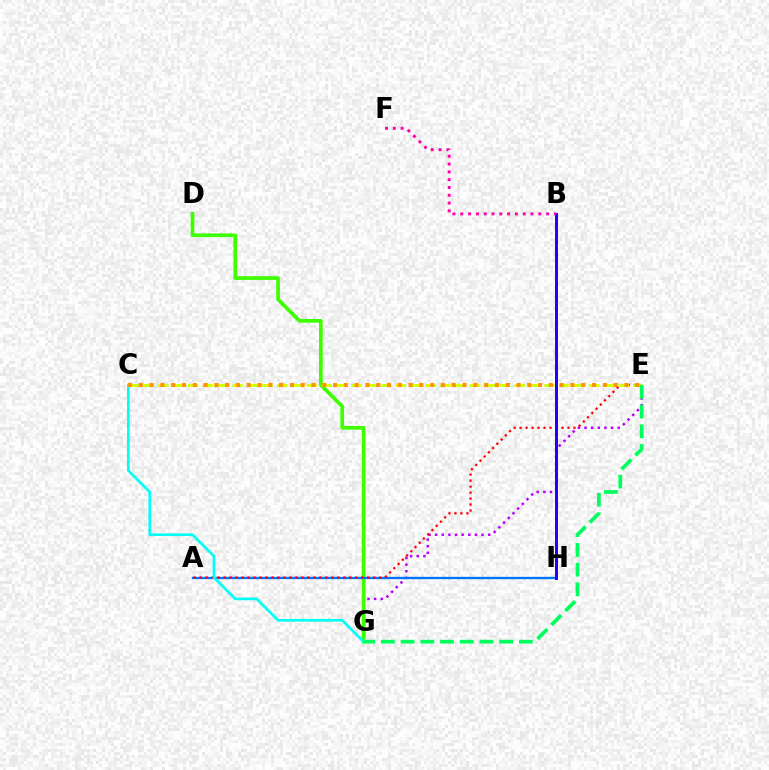{('E', 'G'): [{'color': '#b900ff', 'line_style': 'dotted', 'thickness': 1.8}, {'color': '#00ff5c', 'line_style': 'dashed', 'thickness': 2.68}], ('D', 'G'): [{'color': '#3dff00', 'line_style': 'solid', 'thickness': 2.66}], ('A', 'H'): [{'color': '#0074ff', 'line_style': 'solid', 'thickness': 1.68}], ('A', 'E'): [{'color': '#ff0000', 'line_style': 'dotted', 'thickness': 1.63}], ('C', 'G'): [{'color': '#00fff6', 'line_style': 'solid', 'thickness': 1.92}], ('C', 'E'): [{'color': '#d1ff00', 'line_style': 'dashed', 'thickness': 2.02}, {'color': '#ff9400', 'line_style': 'dotted', 'thickness': 2.93}], ('B', 'H'): [{'color': '#2500ff', 'line_style': 'solid', 'thickness': 2.15}], ('B', 'F'): [{'color': '#ff00ac', 'line_style': 'dotted', 'thickness': 2.12}]}